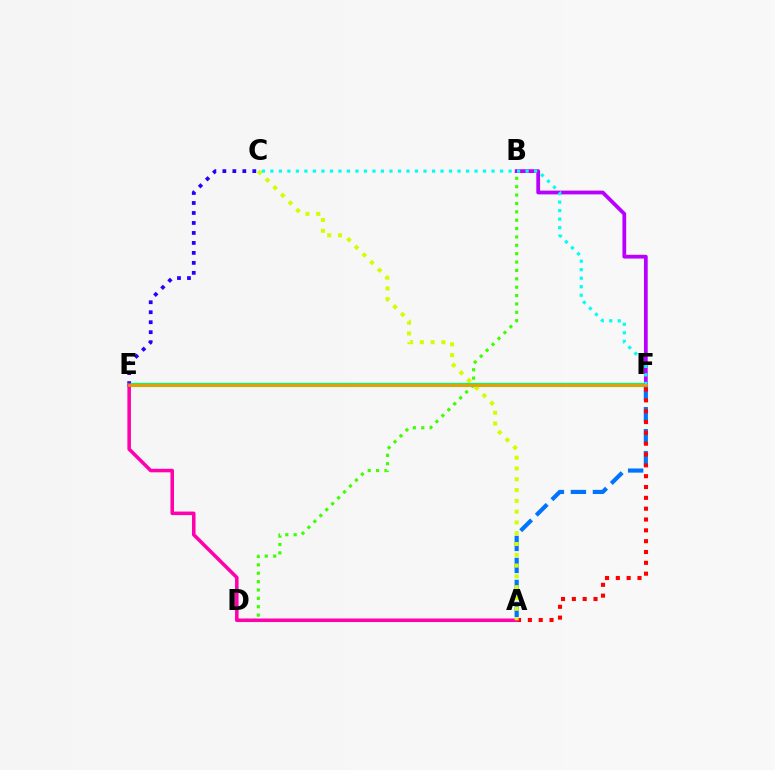{('A', 'F'): [{'color': '#0074ff', 'line_style': 'dashed', 'thickness': 2.99}, {'color': '#ff0000', 'line_style': 'dotted', 'thickness': 2.94}], ('B', 'D'): [{'color': '#3dff00', 'line_style': 'dotted', 'thickness': 2.28}], ('C', 'E'): [{'color': '#2500ff', 'line_style': 'dotted', 'thickness': 2.71}], ('E', 'F'): [{'color': '#00ff5c', 'line_style': 'solid', 'thickness': 3.0}, {'color': '#ff9400', 'line_style': 'solid', 'thickness': 1.85}], ('B', 'F'): [{'color': '#b900ff', 'line_style': 'solid', 'thickness': 2.71}], ('A', 'E'): [{'color': '#ff00ac', 'line_style': 'solid', 'thickness': 2.55}], ('A', 'C'): [{'color': '#d1ff00', 'line_style': 'dotted', 'thickness': 2.93}], ('C', 'F'): [{'color': '#00fff6', 'line_style': 'dotted', 'thickness': 2.31}]}